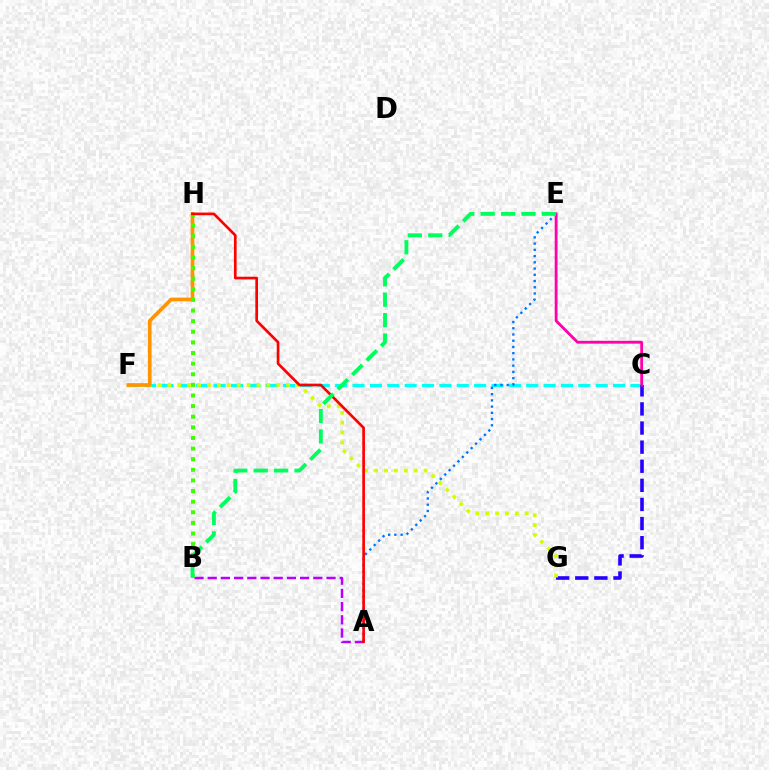{('C', 'F'): [{'color': '#00fff6', 'line_style': 'dashed', 'thickness': 2.36}], ('A', 'B'): [{'color': '#b900ff', 'line_style': 'dashed', 'thickness': 1.79}], ('C', 'G'): [{'color': '#2500ff', 'line_style': 'dashed', 'thickness': 2.6}], ('F', 'G'): [{'color': '#d1ff00', 'line_style': 'dotted', 'thickness': 2.69}], ('F', 'H'): [{'color': '#ff9400', 'line_style': 'solid', 'thickness': 2.64}], ('B', 'H'): [{'color': '#3dff00', 'line_style': 'dotted', 'thickness': 2.88}], ('A', 'E'): [{'color': '#0074ff', 'line_style': 'dotted', 'thickness': 1.69}], ('C', 'E'): [{'color': '#ff00ac', 'line_style': 'solid', 'thickness': 2.02}], ('A', 'H'): [{'color': '#ff0000', 'line_style': 'solid', 'thickness': 1.93}], ('B', 'E'): [{'color': '#00ff5c', 'line_style': 'dashed', 'thickness': 2.77}]}